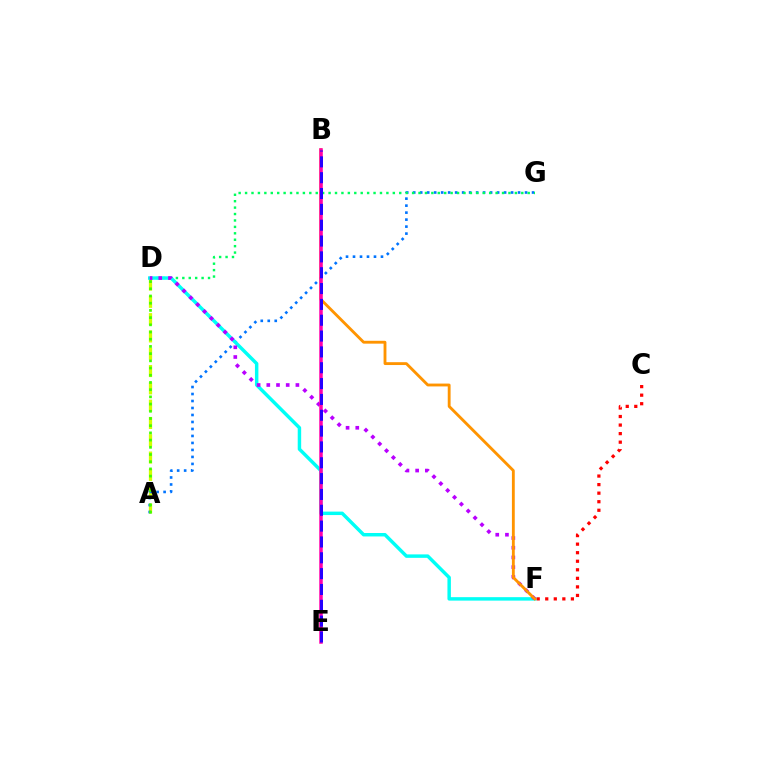{('A', 'D'): [{'color': '#d1ff00', 'line_style': 'dashed', 'thickness': 2.35}, {'color': '#3dff00', 'line_style': 'dotted', 'thickness': 1.96}], ('A', 'G'): [{'color': '#0074ff', 'line_style': 'dotted', 'thickness': 1.9}], ('D', 'G'): [{'color': '#00ff5c', 'line_style': 'dotted', 'thickness': 1.75}], ('D', 'F'): [{'color': '#00fff6', 'line_style': 'solid', 'thickness': 2.49}, {'color': '#b900ff', 'line_style': 'dotted', 'thickness': 2.64}], ('B', 'F'): [{'color': '#ff9400', 'line_style': 'solid', 'thickness': 2.05}], ('B', 'E'): [{'color': '#ff00ac', 'line_style': 'solid', 'thickness': 2.52}, {'color': '#2500ff', 'line_style': 'dashed', 'thickness': 2.15}], ('C', 'F'): [{'color': '#ff0000', 'line_style': 'dotted', 'thickness': 2.32}]}